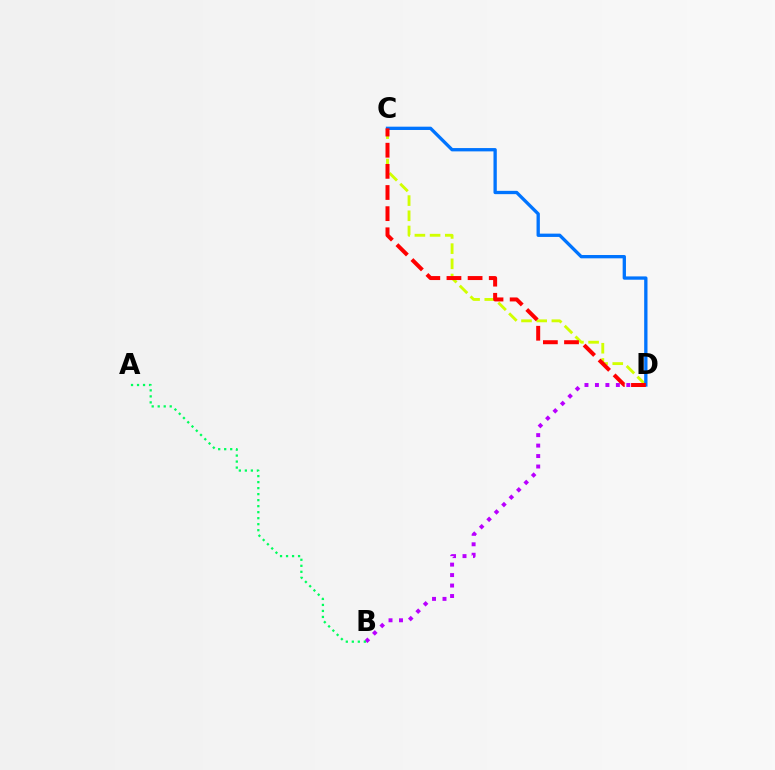{('C', 'D'): [{'color': '#d1ff00', 'line_style': 'dashed', 'thickness': 2.06}, {'color': '#0074ff', 'line_style': 'solid', 'thickness': 2.38}, {'color': '#ff0000', 'line_style': 'dashed', 'thickness': 2.87}], ('B', 'D'): [{'color': '#b900ff', 'line_style': 'dotted', 'thickness': 2.84}], ('A', 'B'): [{'color': '#00ff5c', 'line_style': 'dotted', 'thickness': 1.63}]}